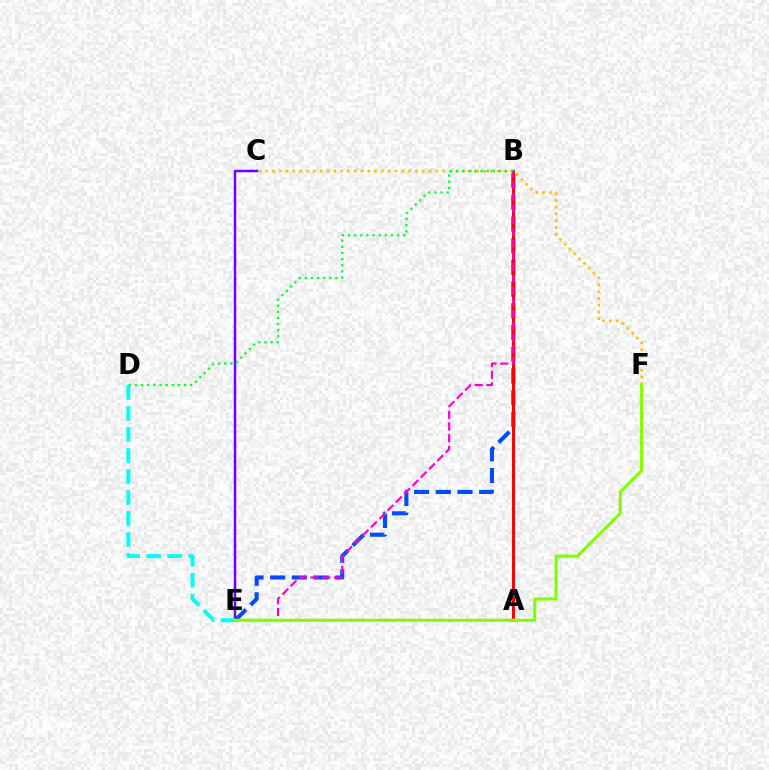{('B', 'E'): [{'color': '#004bff', 'line_style': 'dashed', 'thickness': 2.95}, {'color': '#ff00cf', 'line_style': 'dashed', 'thickness': 1.59}], ('A', 'B'): [{'color': '#ff0000', 'line_style': 'solid', 'thickness': 2.14}], ('C', 'F'): [{'color': '#ffbd00', 'line_style': 'dotted', 'thickness': 1.85}], ('C', 'E'): [{'color': '#7200ff', 'line_style': 'solid', 'thickness': 1.79}], ('B', 'D'): [{'color': '#00ff39', 'line_style': 'dotted', 'thickness': 1.67}], ('D', 'E'): [{'color': '#00fff6', 'line_style': 'dashed', 'thickness': 2.85}], ('E', 'F'): [{'color': '#84ff00', 'line_style': 'solid', 'thickness': 2.27}]}